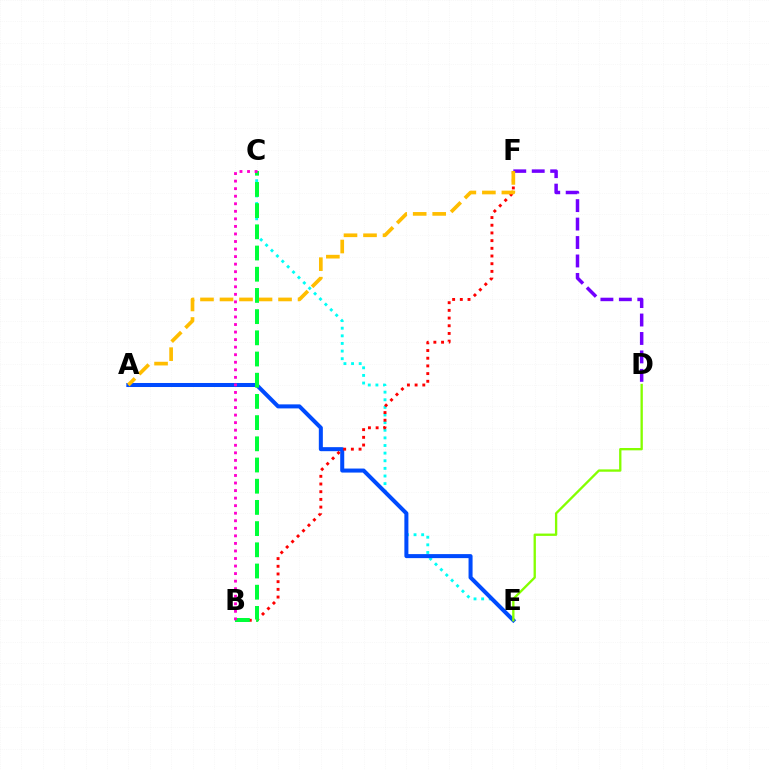{('C', 'E'): [{'color': '#00fff6', 'line_style': 'dotted', 'thickness': 2.07}], ('A', 'E'): [{'color': '#004bff', 'line_style': 'solid', 'thickness': 2.9}], ('D', 'E'): [{'color': '#84ff00', 'line_style': 'solid', 'thickness': 1.68}], ('D', 'F'): [{'color': '#7200ff', 'line_style': 'dashed', 'thickness': 2.51}], ('B', 'F'): [{'color': '#ff0000', 'line_style': 'dotted', 'thickness': 2.09}], ('A', 'F'): [{'color': '#ffbd00', 'line_style': 'dashed', 'thickness': 2.65}], ('B', 'C'): [{'color': '#00ff39', 'line_style': 'dashed', 'thickness': 2.88}, {'color': '#ff00cf', 'line_style': 'dotted', 'thickness': 2.05}]}